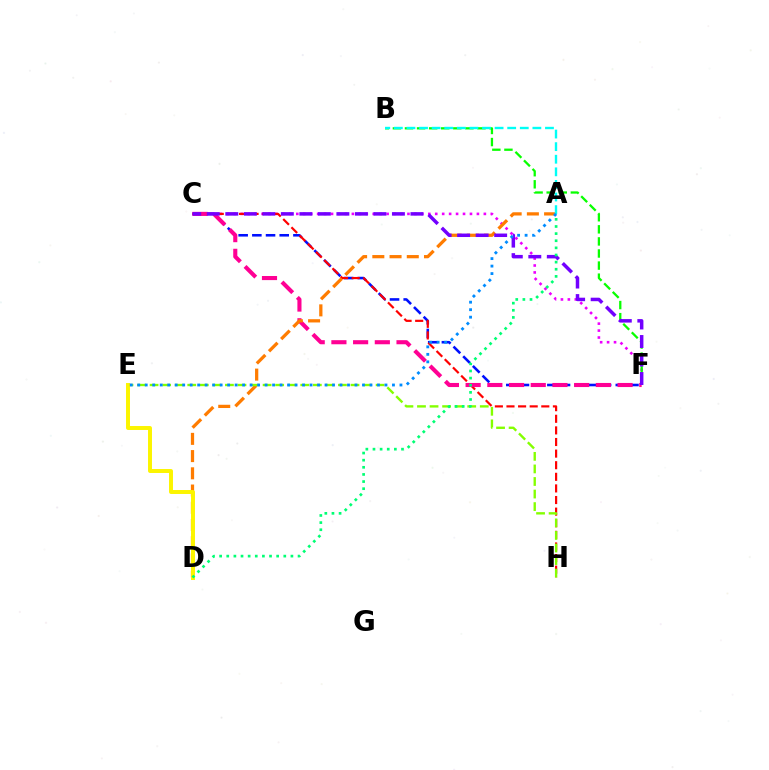{('C', 'F'): [{'color': '#0010ff', 'line_style': 'dashed', 'thickness': 1.86}, {'color': '#ee00ff', 'line_style': 'dotted', 'thickness': 1.89}, {'color': '#ff0094', 'line_style': 'dashed', 'thickness': 2.95}, {'color': '#7200ff', 'line_style': 'dashed', 'thickness': 2.52}], ('B', 'F'): [{'color': '#08ff00', 'line_style': 'dashed', 'thickness': 1.64}], ('C', 'H'): [{'color': '#ff0000', 'line_style': 'dashed', 'thickness': 1.58}], ('A', 'D'): [{'color': '#ff7c00', 'line_style': 'dashed', 'thickness': 2.34}, {'color': '#00ff74', 'line_style': 'dotted', 'thickness': 1.94}], ('E', 'H'): [{'color': '#84ff00', 'line_style': 'dashed', 'thickness': 1.71}], ('D', 'E'): [{'color': '#fcf500', 'line_style': 'solid', 'thickness': 2.85}], ('A', 'B'): [{'color': '#00fff6', 'line_style': 'dashed', 'thickness': 1.71}], ('A', 'E'): [{'color': '#008cff', 'line_style': 'dotted', 'thickness': 2.04}]}